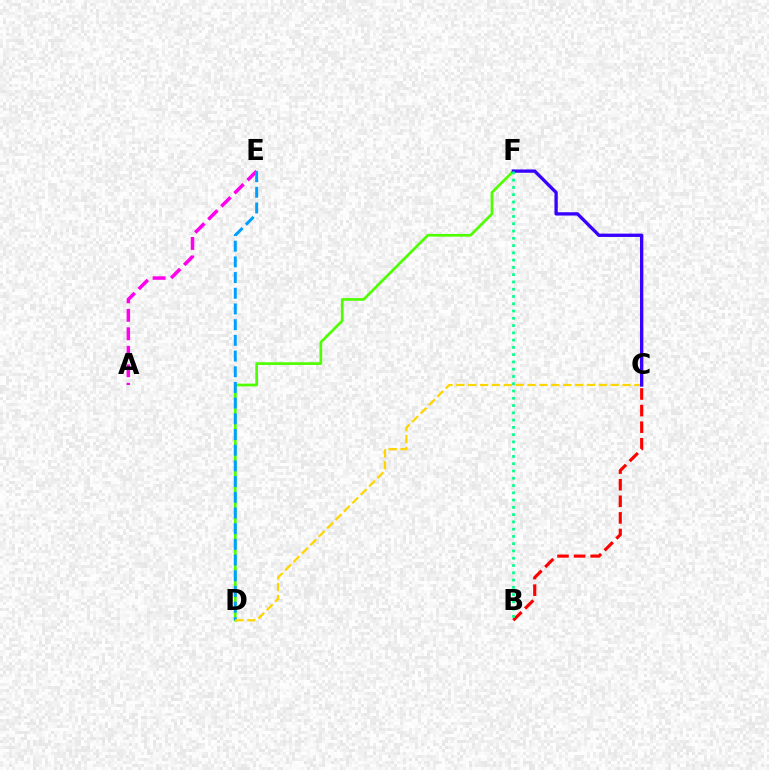{('D', 'F'): [{'color': '#4fff00', 'line_style': 'solid', 'thickness': 1.94}], ('A', 'E'): [{'color': '#ff00ed', 'line_style': 'dashed', 'thickness': 2.51}], ('D', 'E'): [{'color': '#009eff', 'line_style': 'dashed', 'thickness': 2.13}], ('C', 'D'): [{'color': '#ffd500', 'line_style': 'dashed', 'thickness': 1.61}], ('B', 'C'): [{'color': '#ff0000', 'line_style': 'dashed', 'thickness': 2.25}], ('C', 'F'): [{'color': '#3700ff', 'line_style': 'solid', 'thickness': 2.38}], ('B', 'F'): [{'color': '#00ff86', 'line_style': 'dotted', 'thickness': 1.98}]}